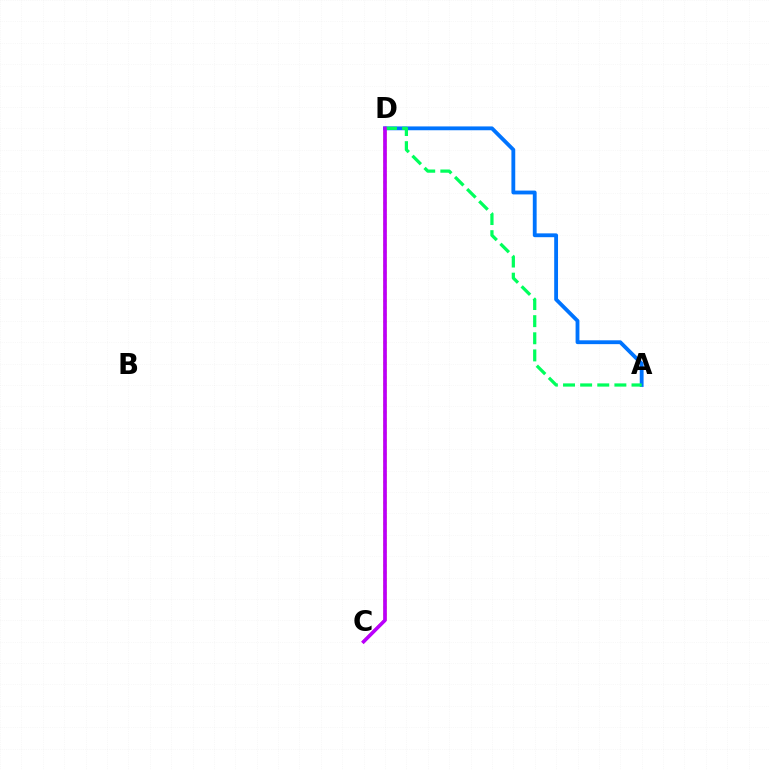{('C', 'D'): [{'color': '#d1ff00', 'line_style': 'dotted', 'thickness': 1.89}, {'color': '#ff0000', 'line_style': 'solid', 'thickness': 1.99}, {'color': '#b900ff', 'line_style': 'solid', 'thickness': 2.53}], ('A', 'D'): [{'color': '#0074ff', 'line_style': 'solid', 'thickness': 2.75}, {'color': '#00ff5c', 'line_style': 'dashed', 'thickness': 2.33}]}